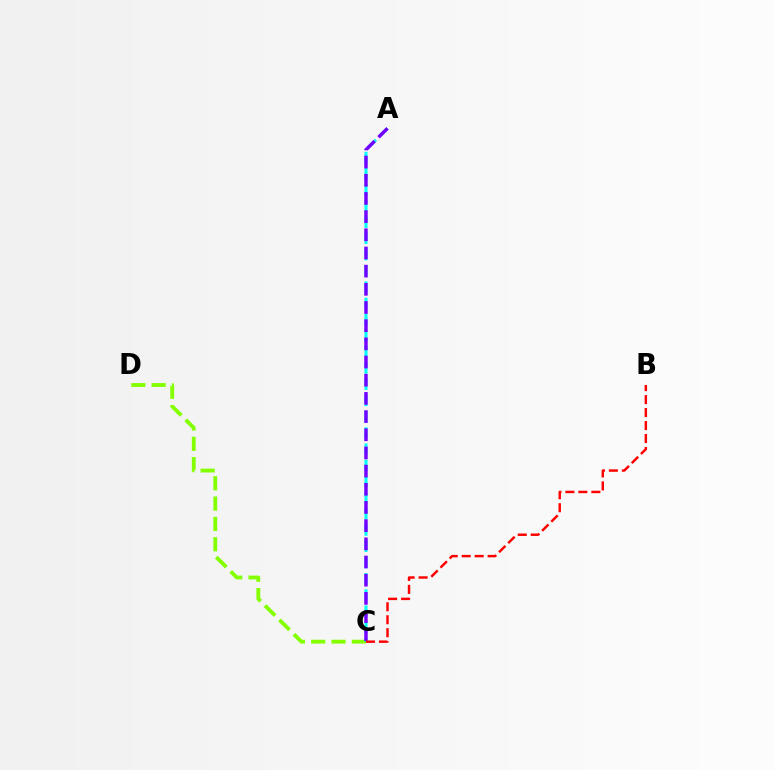{('C', 'D'): [{'color': '#84ff00', 'line_style': 'dashed', 'thickness': 2.76}], ('A', 'C'): [{'color': '#00fff6', 'line_style': 'dashed', 'thickness': 2.2}, {'color': '#7200ff', 'line_style': 'dashed', 'thickness': 2.47}], ('B', 'C'): [{'color': '#ff0000', 'line_style': 'dashed', 'thickness': 1.76}]}